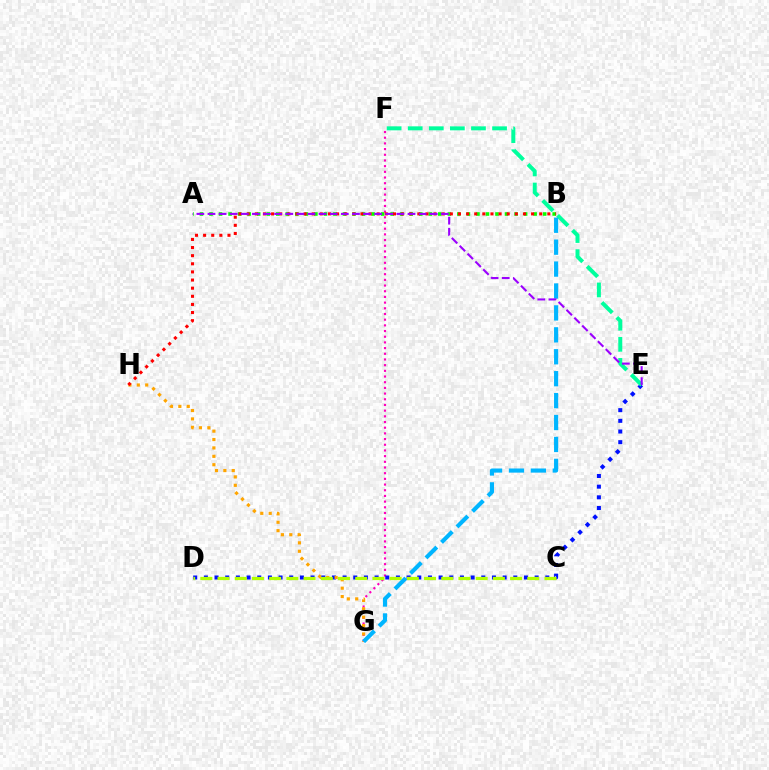{('A', 'B'): [{'color': '#08ff00', 'line_style': 'dotted', 'thickness': 2.59}], ('F', 'G'): [{'color': '#ff00bd', 'line_style': 'dotted', 'thickness': 1.54}], ('D', 'E'): [{'color': '#0010ff', 'line_style': 'dotted', 'thickness': 2.9}], ('G', 'H'): [{'color': '#ffa500', 'line_style': 'dotted', 'thickness': 2.28}], ('E', 'F'): [{'color': '#00ff9d', 'line_style': 'dashed', 'thickness': 2.86}], ('B', 'H'): [{'color': '#ff0000', 'line_style': 'dotted', 'thickness': 2.21}], ('C', 'D'): [{'color': '#b3ff00', 'line_style': 'dashed', 'thickness': 2.34}], ('B', 'G'): [{'color': '#00b5ff', 'line_style': 'dashed', 'thickness': 2.98}], ('A', 'E'): [{'color': '#9b00ff', 'line_style': 'dashed', 'thickness': 1.51}]}